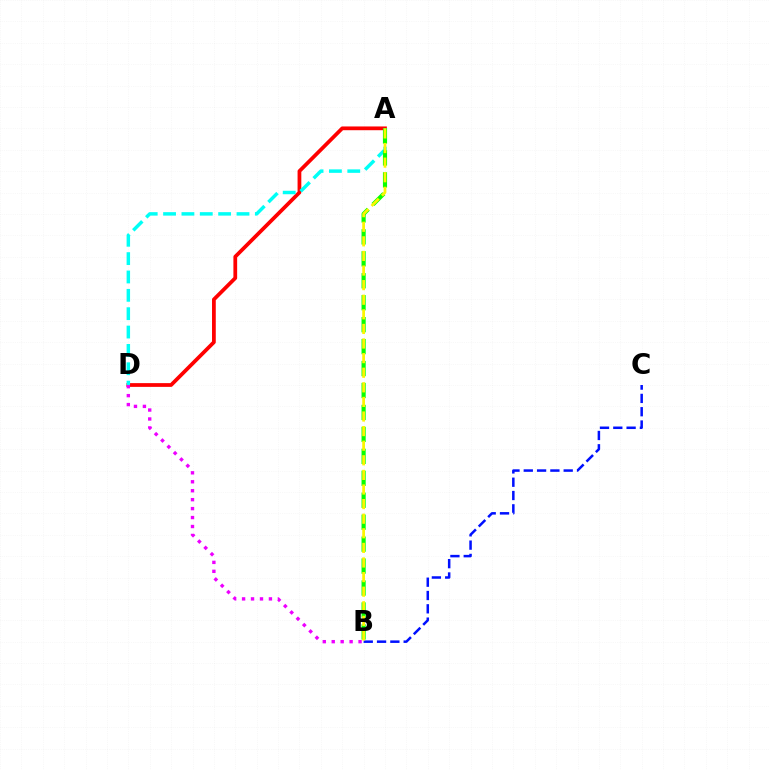{('A', 'D'): [{'color': '#ff0000', 'line_style': 'solid', 'thickness': 2.7}, {'color': '#00fff6', 'line_style': 'dashed', 'thickness': 2.49}], ('B', 'C'): [{'color': '#0010ff', 'line_style': 'dashed', 'thickness': 1.81}], ('A', 'B'): [{'color': '#08ff00', 'line_style': 'dashed', 'thickness': 2.98}, {'color': '#fcf500', 'line_style': 'dashed', 'thickness': 1.98}], ('B', 'D'): [{'color': '#ee00ff', 'line_style': 'dotted', 'thickness': 2.43}]}